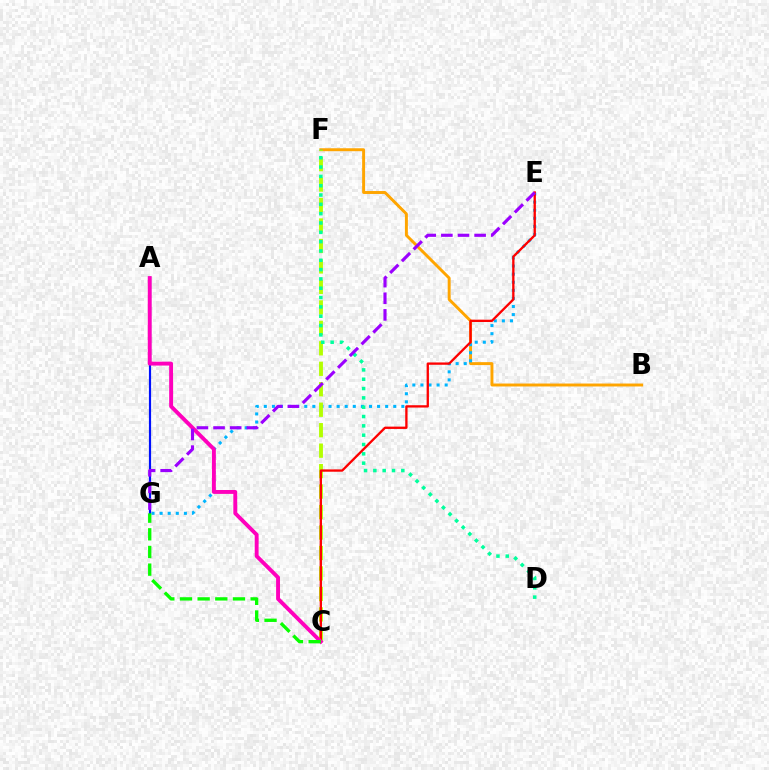{('A', 'G'): [{'color': '#0010ff', 'line_style': 'solid', 'thickness': 1.57}], ('B', 'F'): [{'color': '#ffa500', 'line_style': 'solid', 'thickness': 2.12}], ('E', 'G'): [{'color': '#00b5ff', 'line_style': 'dotted', 'thickness': 2.2}, {'color': '#9b00ff', 'line_style': 'dashed', 'thickness': 2.26}], ('C', 'F'): [{'color': '#b3ff00', 'line_style': 'dashed', 'thickness': 2.78}], ('D', 'F'): [{'color': '#00ff9d', 'line_style': 'dotted', 'thickness': 2.53}], ('C', 'E'): [{'color': '#ff0000', 'line_style': 'solid', 'thickness': 1.67}], ('A', 'C'): [{'color': '#ff00bd', 'line_style': 'solid', 'thickness': 2.8}], ('C', 'G'): [{'color': '#08ff00', 'line_style': 'dashed', 'thickness': 2.4}]}